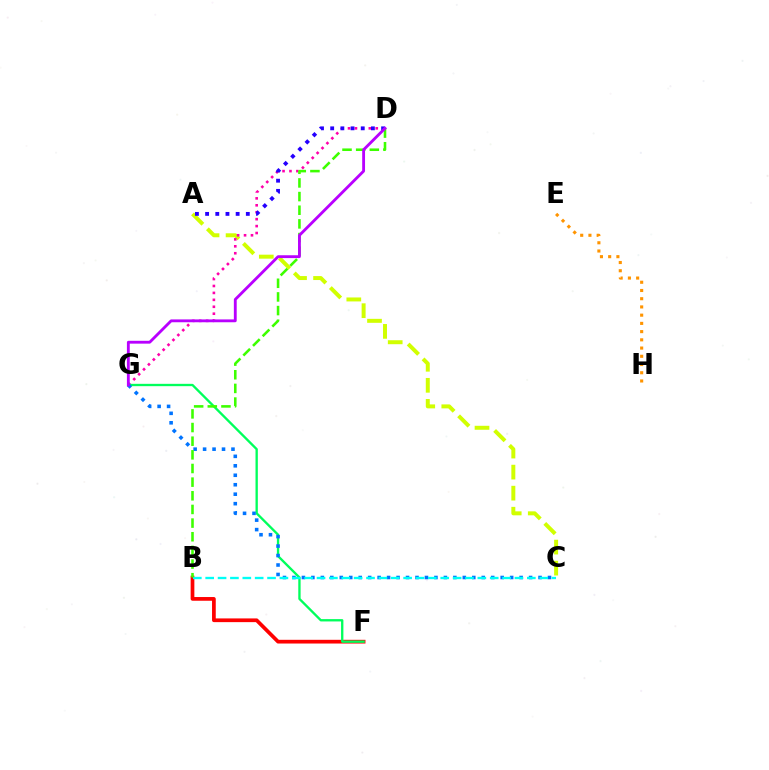{('E', 'H'): [{'color': '#ff9400', 'line_style': 'dotted', 'thickness': 2.23}], ('B', 'F'): [{'color': '#ff0000', 'line_style': 'solid', 'thickness': 2.68}], ('A', 'C'): [{'color': '#d1ff00', 'line_style': 'dashed', 'thickness': 2.86}], ('D', 'G'): [{'color': '#ff00ac', 'line_style': 'dotted', 'thickness': 1.88}, {'color': '#b900ff', 'line_style': 'solid', 'thickness': 2.05}], ('F', 'G'): [{'color': '#00ff5c', 'line_style': 'solid', 'thickness': 1.68}], ('C', 'G'): [{'color': '#0074ff', 'line_style': 'dotted', 'thickness': 2.57}], ('A', 'D'): [{'color': '#2500ff', 'line_style': 'dotted', 'thickness': 2.77}], ('B', 'C'): [{'color': '#00fff6', 'line_style': 'dashed', 'thickness': 1.68}], ('B', 'D'): [{'color': '#3dff00', 'line_style': 'dashed', 'thickness': 1.85}]}